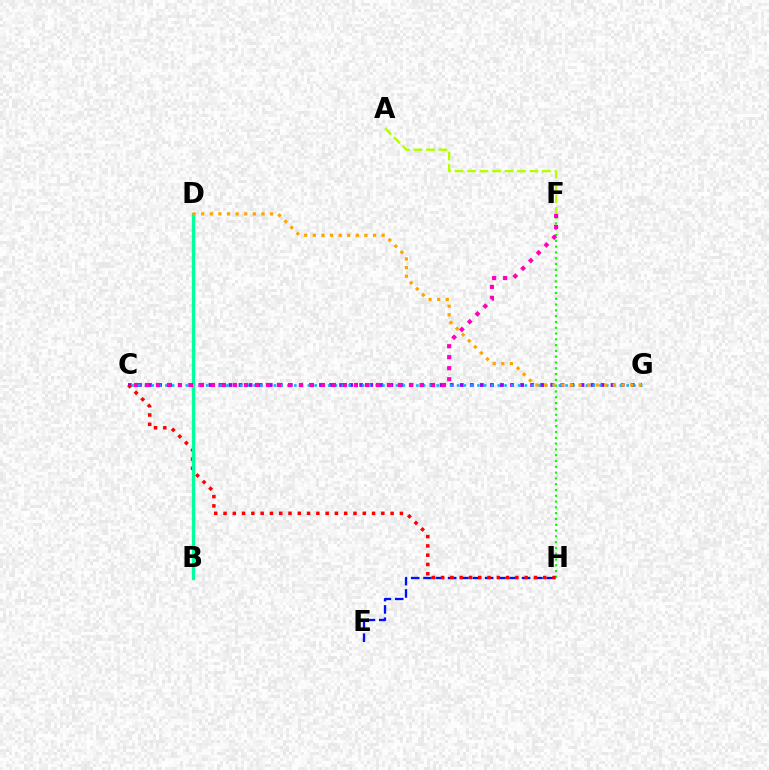{('F', 'H'): [{'color': '#08ff00', 'line_style': 'dotted', 'thickness': 1.57}], ('E', 'H'): [{'color': '#0010ff', 'line_style': 'dashed', 'thickness': 1.67}], ('C', 'G'): [{'color': '#9b00ff', 'line_style': 'dotted', 'thickness': 2.73}, {'color': '#00b5ff', 'line_style': 'dotted', 'thickness': 1.84}], ('C', 'H'): [{'color': '#ff0000', 'line_style': 'dotted', 'thickness': 2.52}], ('B', 'D'): [{'color': '#00ff9d', 'line_style': 'solid', 'thickness': 2.39}], ('A', 'F'): [{'color': '#b3ff00', 'line_style': 'dashed', 'thickness': 1.7}], ('D', 'G'): [{'color': '#ffa500', 'line_style': 'dotted', 'thickness': 2.34}], ('C', 'F'): [{'color': '#ff00bd', 'line_style': 'dotted', 'thickness': 2.99}]}